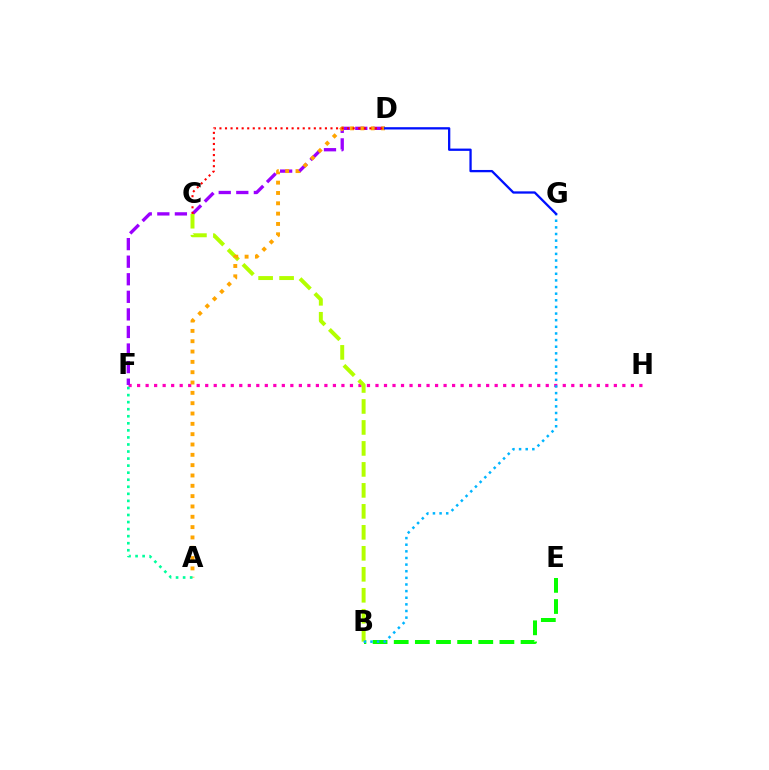{('F', 'H'): [{'color': '#ff00bd', 'line_style': 'dotted', 'thickness': 2.31}], ('D', 'F'): [{'color': '#9b00ff', 'line_style': 'dashed', 'thickness': 2.39}], ('B', 'E'): [{'color': '#08ff00', 'line_style': 'dashed', 'thickness': 2.87}], ('B', 'C'): [{'color': '#b3ff00', 'line_style': 'dashed', 'thickness': 2.85}], ('A', 'D'): [{'color': '#ffa500', 'line_style': 'dotted', 'thickness': 2.81}], ('B', 'G'): [{'color': '#00b5ff', 'line_style': 'dotted', 'thickness': 1.8}], ('C', 'D'): [{'color': '#ff0000', 'line_style': 'dotted', 'thickness': 1.51}], ('D', 'G'): [{'color': '#0010ff', 'line_style': 'solid', 'thickness': 1.65}], ('A', 'F'): [{'color': '#00ff9d', 'line_style': 'dotted', 'thickness': 1.92}]}